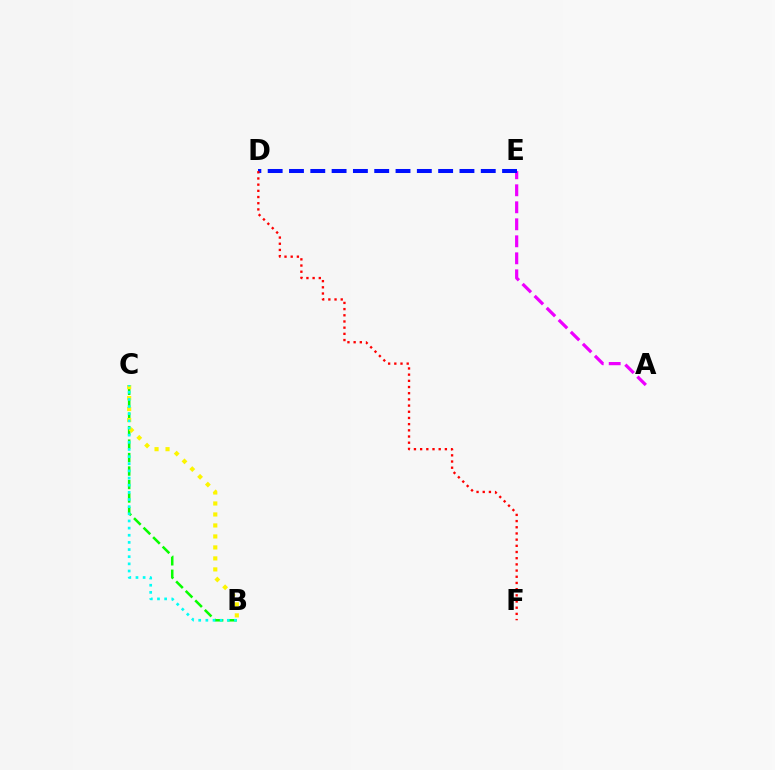{('A', 'E'): [{'color': '#ee00ff', 'line_style': 'dashed', 'thickness': 2.31}], ('D', 'E'): [{'color': '#0010ff', 'line_style': 'dashed', 'thickness': 2.89}], ('B', 'C'): [{'color': '#08ff00', 'line_style': 'dashed', 'thickness': 1.83}, {'color': '#fcf500', 'line_style': 'dotted', 'thickness': 2.99}, {'color': '#00fff6', 'line_style': 'dotted', 'thickness': 1.94}], ('D', 'F'): [{'color': '#ff0000', 'line_style': 'dotted', 'thickness': 1.68}]}